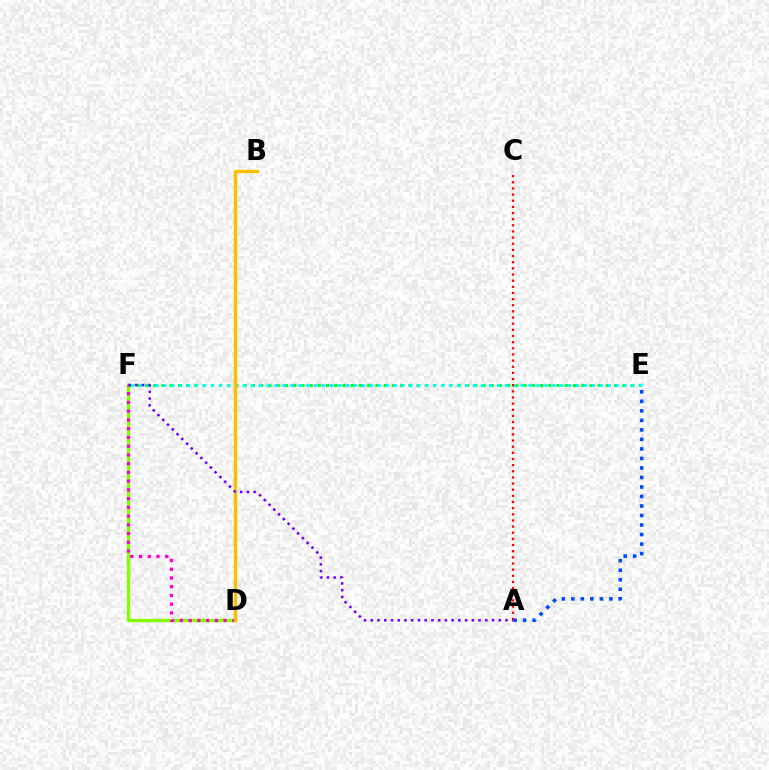{('D', 'F'): [{'color': '#84ff00', 'line_style': 'solid', 'thickness': 2.39}, {'color': '#ff00cf', 'line_style': 'dotted', 'thickness': 2.37}], ('E', 'F'): [{'color': '#00ff39', 'line_style': 'dotted', 'thickness': 2.24}, {'color': '#00fff6', 'line_style': 'dotted', 'thickness': 2.16}], ('A', 'E'): [{'color': '#004bff', 'line_style': 'dotted', 'thickness': 2.58}], ('B', 'D'): [{'color': '#ffbd00', 'line_style': 'solid', 'thickness': 2.44}], ('A', 'C'): [{'color': '#ff0000', 'line_style': 'dotted', 'thickness': 1.67}], ('A', 'F'): [{'color': '#7200ff', 'line_style': 'dotted', 'thickness': 1.83}]}